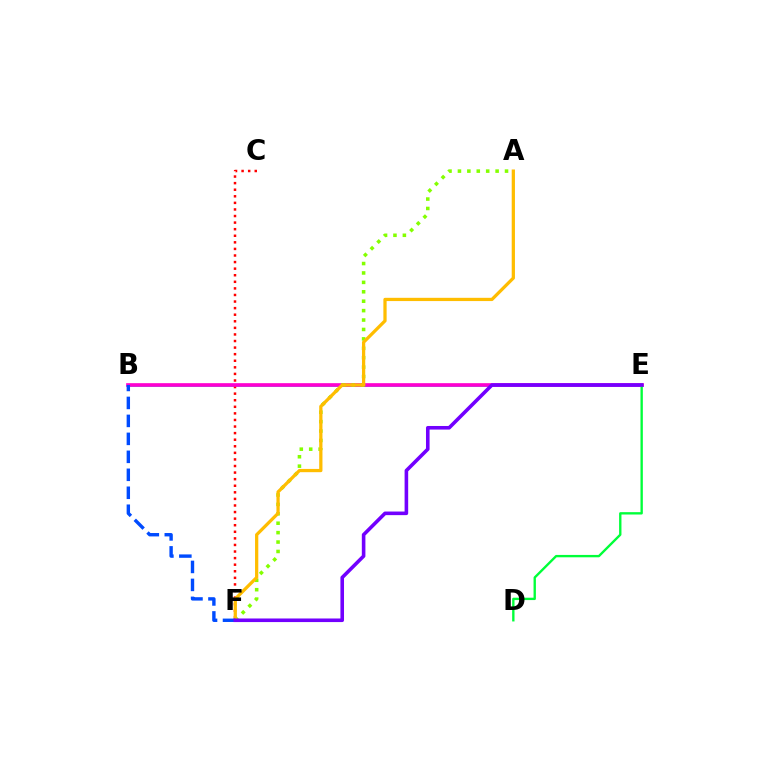{('B', 'E'): [{'color': '#00fff6', 'line_style': 'solid', 'thickness': 2.13}, {'color': '#ff00cf', 'line_style': 'solid', 'thickness': 2.64}], ('C', 'F'): [{'color': '#ff0000', 'line_style': 'dotted', 'thickness': 1.79}], ('A', 'F'): [{'color': '#84ff00', 'line_style': 'dotted', 'thickness': 2.56}, {'color': '#ffbd00', 'line_style': 'solid', 'thickness': 2.34}], ('D', 'E'): [{'color': '#00ff39', 'line_style': 'solid', 'thickness': 1.7}], ('B', 'F'): [{'color': '#004bff', 'line_style': 'dashed', 'thickness': 2.44}], ('E', 'F'): [{'color': '#7200ff', 'line_style': 'solid', 'thickness': 2.58}]}